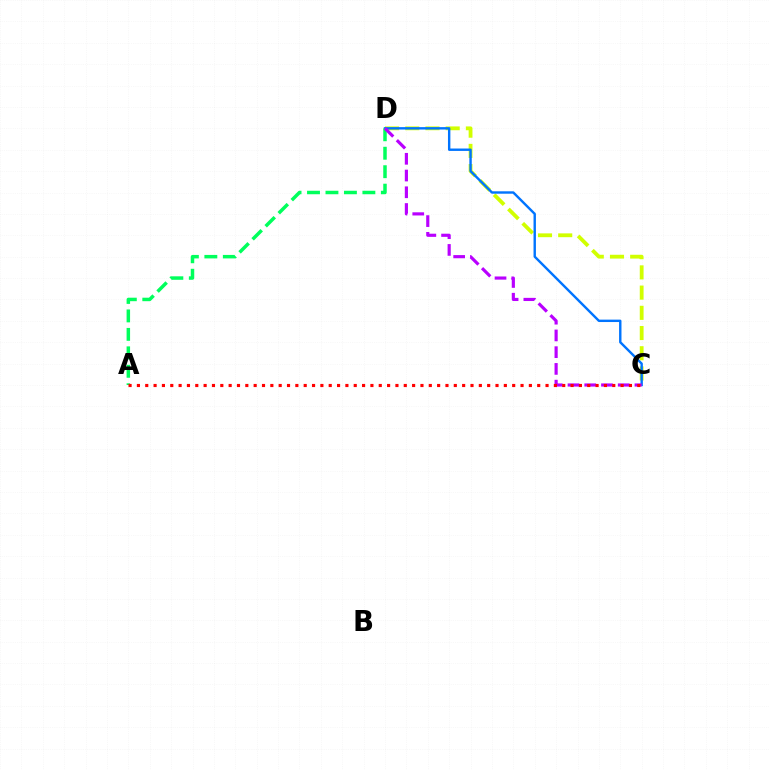{('C', 'D'): [{'color': '#d1ff00', 'line_style': 'dashed', 'thickness': 2.75}, {'color': '#0074ff', 'line_style': 'solid', 'thickness': 1.73}, {'color': '#b900ff', 'line_style': 'dashed', 'thickness': 2.27}], ('A', 'D'): [{'color': '#00ff5c', 'line_style': 'dashed', 'thickness': 2.51}], ('A', 'C'): [{'color': '#ff0000', 'line_style': 'dotted', 'thickness': 2.27}]}